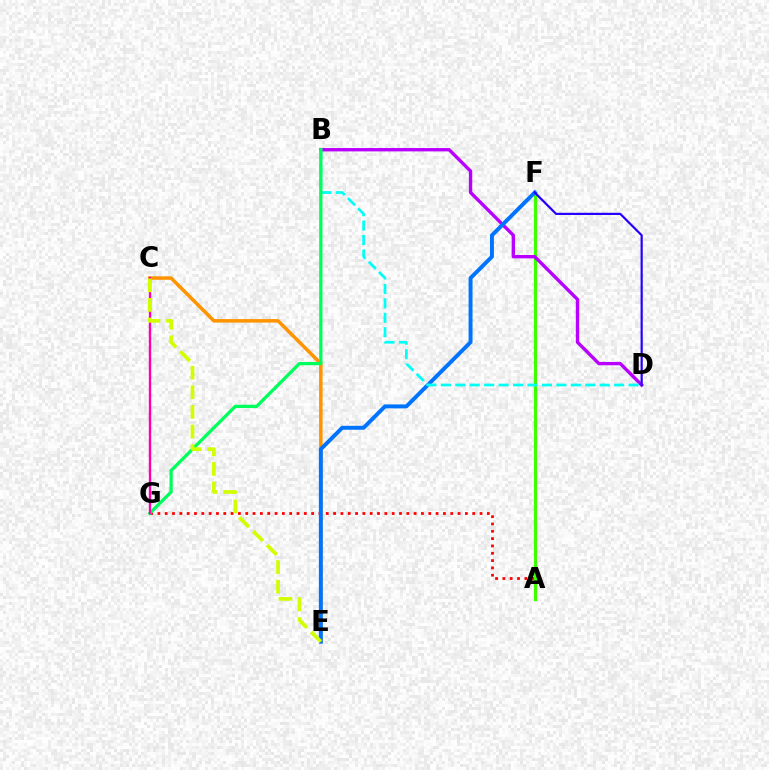{('C', 'E'): [{'color': '#ff9400', 'line_style': 'solid', 'thickness': 2.52}, {'color': '#d1ff00', 'line_style': 'dashed', 'thickness': 2.66}], ('A', 'G'): [{'color': '#ff0000', 'line_style': 'dotted', 'thickness': 1.99}], ('A', 'F'): [{'color': '#3dff00', 'line_style': 'solid', 'thickness': 2.28}], ('B', 'D'): [{'color': '#b900ff', 'line_style': 'solid', 'thickness': 2.42}, {'color': '#00fff6', 'line_style': 'dashed', 'thickness': 1.96}], ('E', 'F'): [{'color': '#0074ff', 'line_style': 'solid', 'thickness': 2.84}], ('D', 'F'): [{'color': '#2500ff', 'line_style': 'solid', 'thickness': 1.58}], ('B', 'G'): [{'color': '#00ff5c', 'line_style': 'solid', 'thickness': 2.37}], ('C', 'G'): [{'color': '#ff00ac', 'line_style': 'solid', 'thickness': 1.7}]}